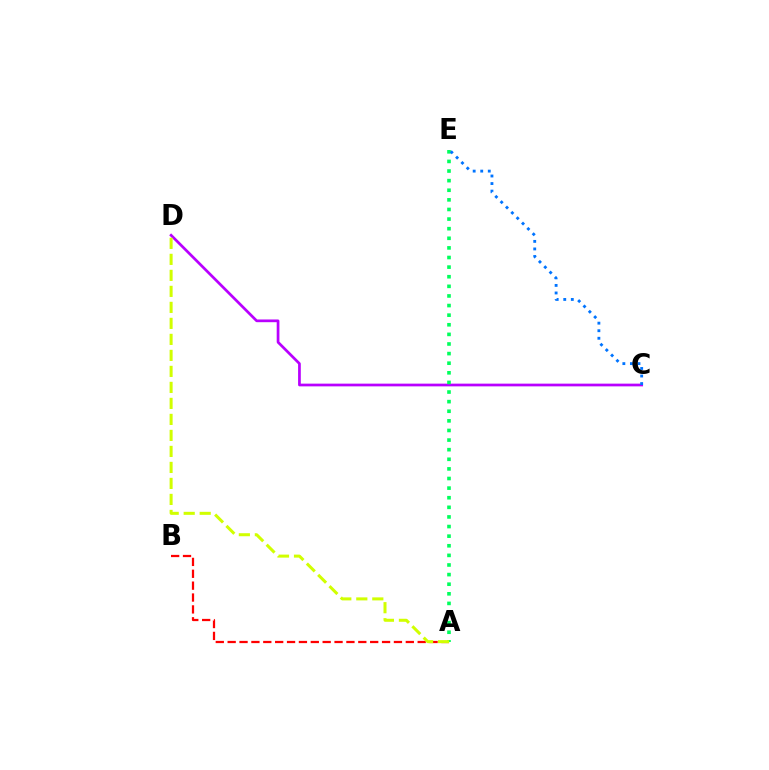{('C', 'D'): [{'color': '#b900ff', 'line_style': 'solid', 'thickness': 1.96}], ('A', 'B'): [{'color': '#ff0000', 'line_style': 'dashed', 'thickness': 1.61}], ('A', 'E'): [{'color': '#00ff5c', 'line_style': 'dotted', 'thickness': 2.61}], ('A', 'D'): [{'color': '#d1ff00', 'line_style': 'dashed', 'thickness': 2.17}], ('C', 'E'): [{'color': '#0074ff', 'line_style': 'dotted', 'thickness': 2.05}]}